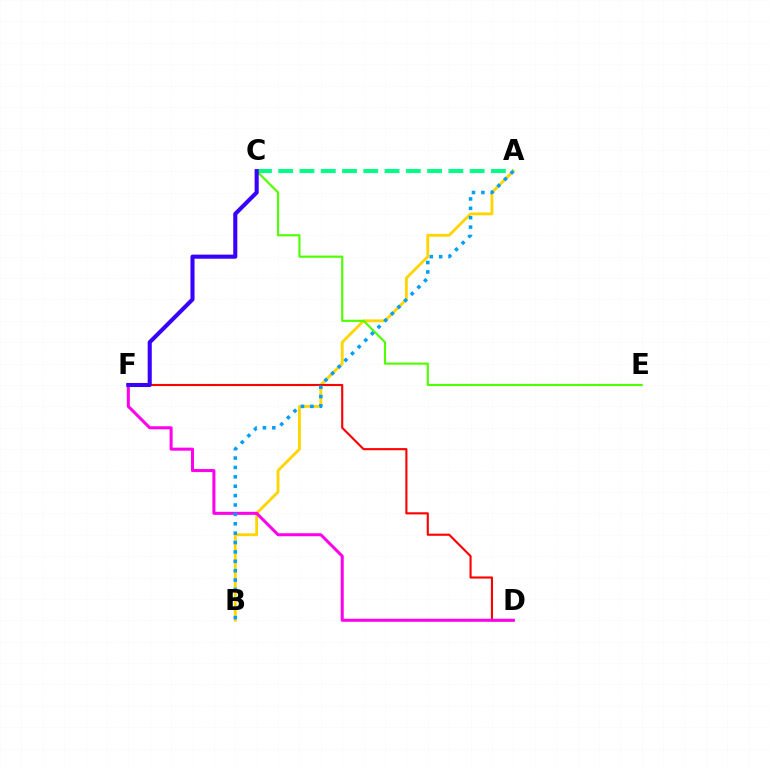{('A', 'B'): [{'color': '#ffd500', 'line_style': 'solid', 'thickness': 2.05}, {'color': '#009eff', 'line_style': 'dotted', 'thickness': 2.55}], ('D', 'F'): [{'color': '#ff0000', 'line_style': 'solid', 'thickness': 1.53}, {'color': '#ff00ed', 'line_style': 'solid', 'thickness': 2.18}], ('A', 'C'): [{'color': '#00ff86', 'line_style': 'dashed', 'thickness': 2.89}], ('C', 'E'): [{'color': '#4fff00', 'line_style': 'solid', 'thickness': 1.55}], ('C', 'F'): [{'color': '#3700ff', 'line_style': 'solid', 'thickness': 2.94}]}